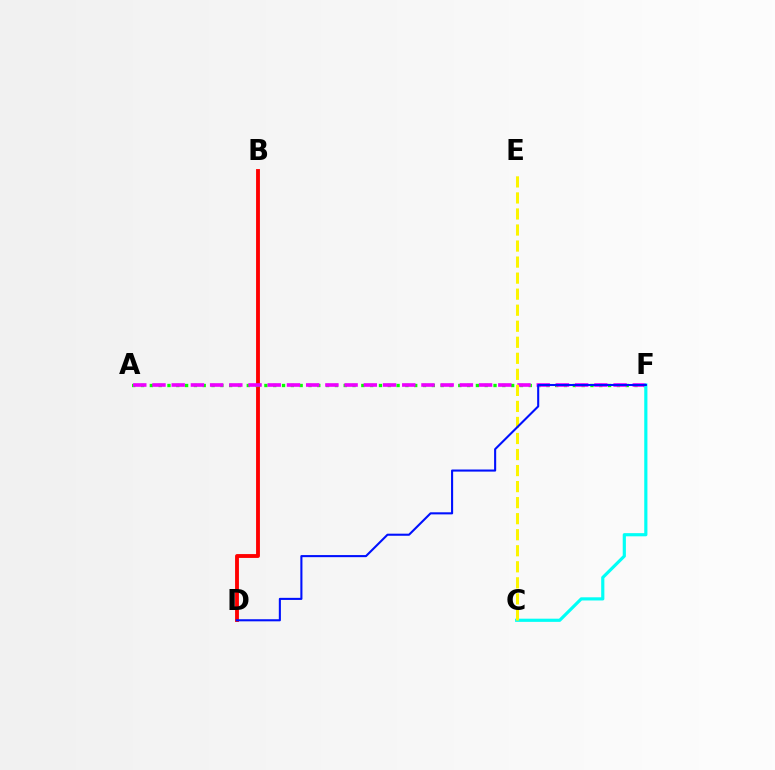{('B', 'D'): [{'color': '#ff0000', 'line_style': 'solid', 'thickness': 2.78}], ('A', 'F'): [{'color': '#08ff00', 'line_style': 'dotted', 'thickness': 2.39}, {'color': '#ee00ff', 'line_style': 'dashed', 'thickness': 2.61}], ('C', 'F'): [{'color': '#00fff6', 'line_style': 'solid', 'thickness': 2.28}], ('C', 'E'): [{'color': '#fcf500', 'line_style': 'dashed', 'thickness': 2.18}], ('D', 'F'): [{'color': '#0010ff', 'line_style': 'solid', 'thickness': 1.5}]}